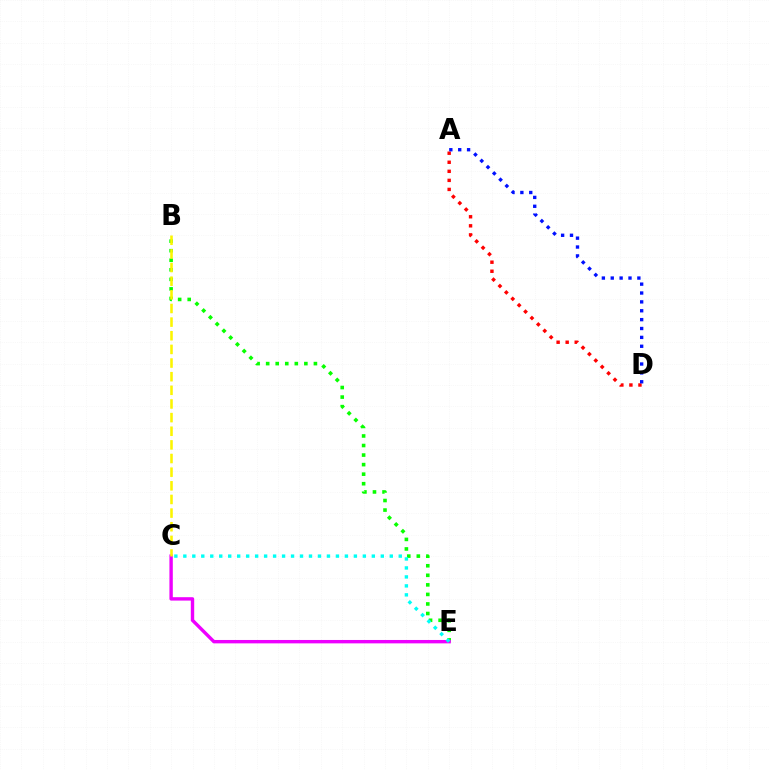{('B', 'E'): [{'color': '#08ff00', 'line_style': 'dotted', 'thickness': 2.59}], ('C', 'E'): [{'color': '#ee00ff', 'line_style': 'solid', 'thickness': 2.44}, {'color': '#00fff6', 'line_style': 'dotted', 'thickness': 2.44}], ('A', 'D'): [{'color': '#ff0000', 'line_style': 'dotted', 'thickness': 2.46}, {'color': '#0010ff', 'line_style': 'dotted', 'thickness': 2.41}], ('B', 'C'): [{'color': '#fcf500', 'line_style': 'dashed', 'thickness': 1.85}]}